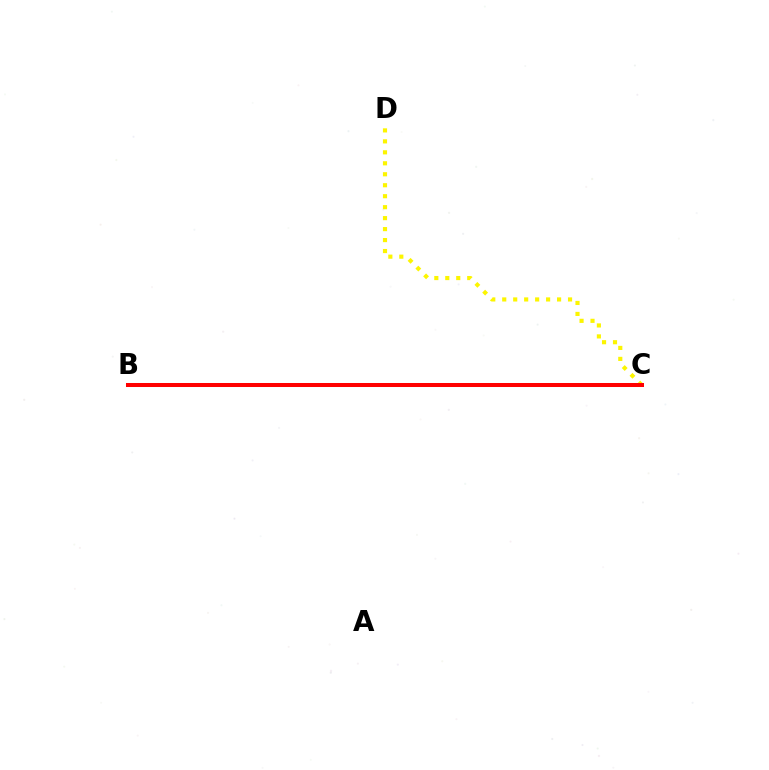{('B', 'C'): [{'color': '#00fff6', 'line_style': 'dotted', 'thickness': 1.79}, {'color': '#ee00ff', 'line_style': 'solid', 'thickness': 1.62}, {'color': '#0010ff', 'line_style': 'dashed', 'thickness': 2.13}, {'color': '#08ff00', 'line_style': 'solid', 'thickness': 1.74}, {'color': '#ff0000', 'line_style': 'solid', 'thickness': 2.89}], ('C', 'D'): [{'color': '#fcf500', 'line_style': 'dotted', 'thickness': 2.98}]}